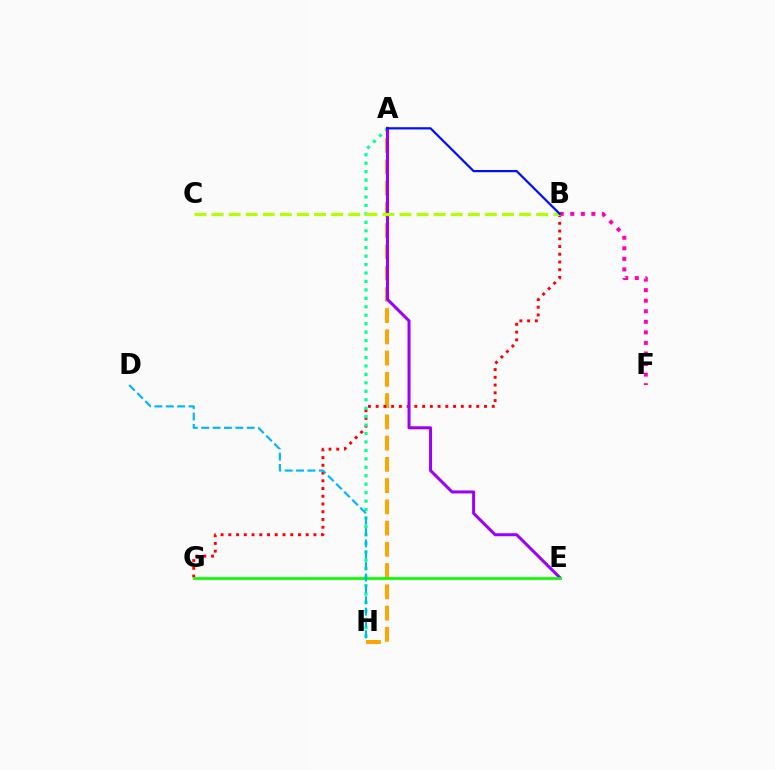{('A', 'H'): [{'color': '#ffa500', 'line_style': 'dashed', 'thickness': 2.89}, {'color': '#00ff9d', 'line_style': 'dotted', 'thickness': 2.3}], ('B', 'F'): [{'color': '#ff00bd', 'line_style': 'dotted', 'thickness': 2.87}], ('B', 'G'): [{'color': '#ff0000', 'line_style': 'dotted', 'thickness': 2.1}], ('A', 'E'): [{'color': '#9b00ff', 'line_style': 'solid', 'thickness': 2.17}], ('E', 'G'): [{'color': '#08ff00', 'line_style': 'solid', 'thickness': 1.98}], ('B', 'C'): [{'color': '#b3ff00', 'line_style': 'dashed', 'thickness': 2.32}], ('A', 'B'): [{'color': '#0010ff', 'line_style': 'solid', 'thickness': 1.6}], ('D', 'H'): [{'color': '#00b5ff', 'line_style': 'dashed', 'thickness': 1.54}]}